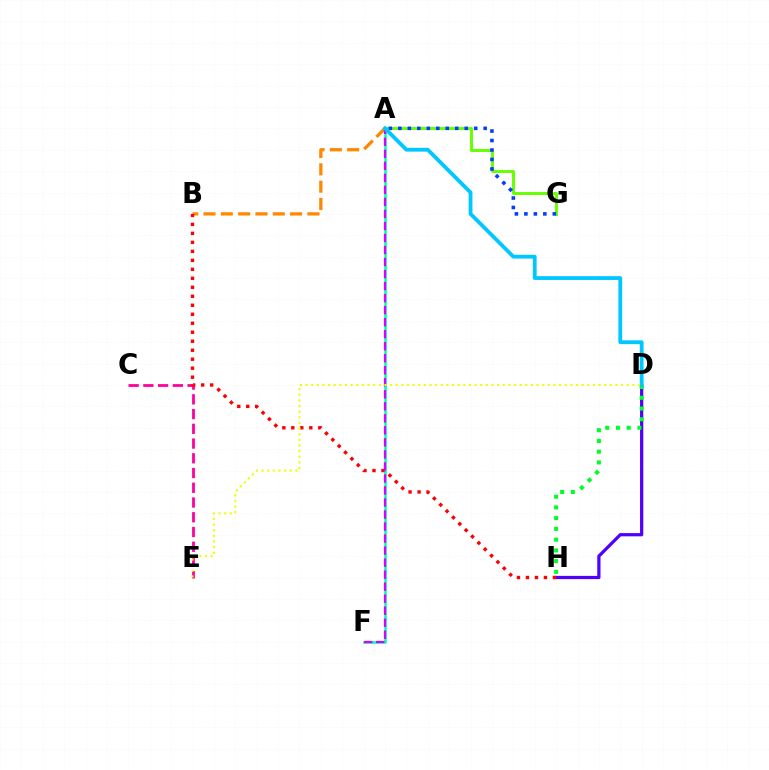{('D', 'H'): [{'color': '#4f00ff', 'line_style': 'solid', 'thickness': 2.33}, {'color': '#00ff27', 'line_style': 'dotted', 'thickness': 2.92}], ('A', 'B'): [{'color': '#ff8800', 'line_style': 'dashed', 'thickness': 2.35}], ('A', 'G'): [{'color': '#66ff00', 'line_style': 'solid', 'thickness': 2.1}, {'color': '#003fff', 'line_style': 'dotted', 'thickness': 2.58}], ('C', 'E'): [{'color': '#ff00a0', 'line_style': 'dashed', 'thickness': 2.0}], ('A', 'F'): [{'color': '#00ffaf', 'line_style': 'solid', 'thickness': 1.85}, {'color': '#d600ff', 'line_style': 'dashed', 'thickness': 1.63}], ('B', 'H'): [{'color': '#ff0000', 'line_style': 'dotted', 'thickness': 2.44}], ('A', 'D'): [{'color': '#00c7ff', 'line_style': 'solid', 'thickness': 2.74}], ('D', 'E'): [{'color': '#eeff00', 'line_style': 'dotted', 'thickness': 1.53}]}